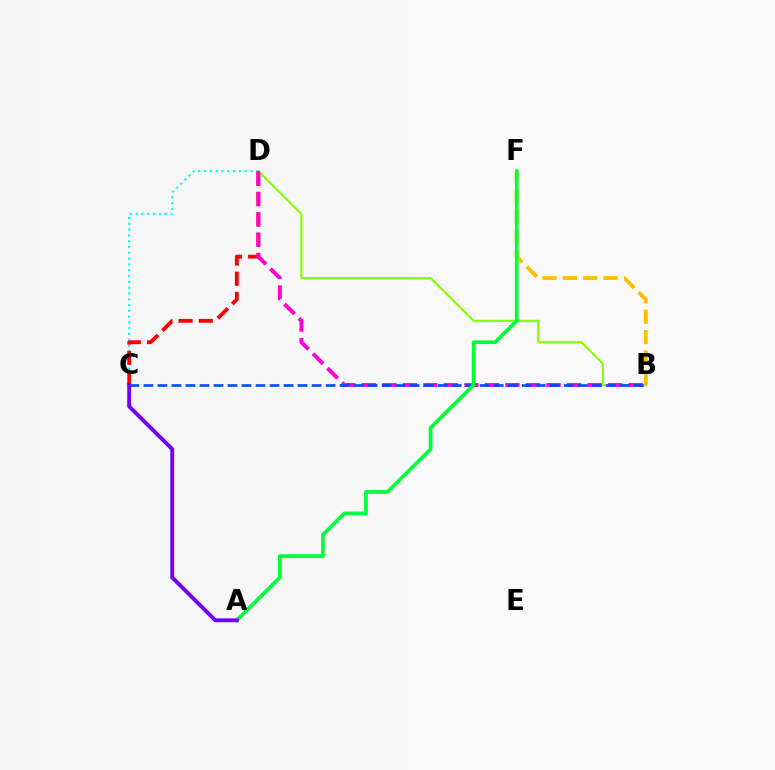{('C', 'D'): [{'color': '#00fff6', 'line_style': 'dotted', 'thickness': 1.58}, {'color': '#ff0000', 'line_style': 'dashed', 'thickness': 2.74}], ('B', 'D'): [{'color': '#84ff00', 'line_style': 'solid', 'thickness': 1.53}, {'color': '#ff00cf', 'line_style': 'dashed', 'thickness': 2.79}], ('B', 'F'): [{'color': '#ffbd00', 'line_style': 'dashed', 'thickness': 2.77}], ('B', 'C'): [{'color': '#004bff', 'line_style': 'dashed', 'thickness': 1.9}], ('A', 'F'): [{'color': '#00ff39', 'line_style': 'solid', 'thickness': 2.65}], ('A', 'C'): [{'color': '#7200ff', 'line_style': 'solid', 'thickness': 2.81}]}